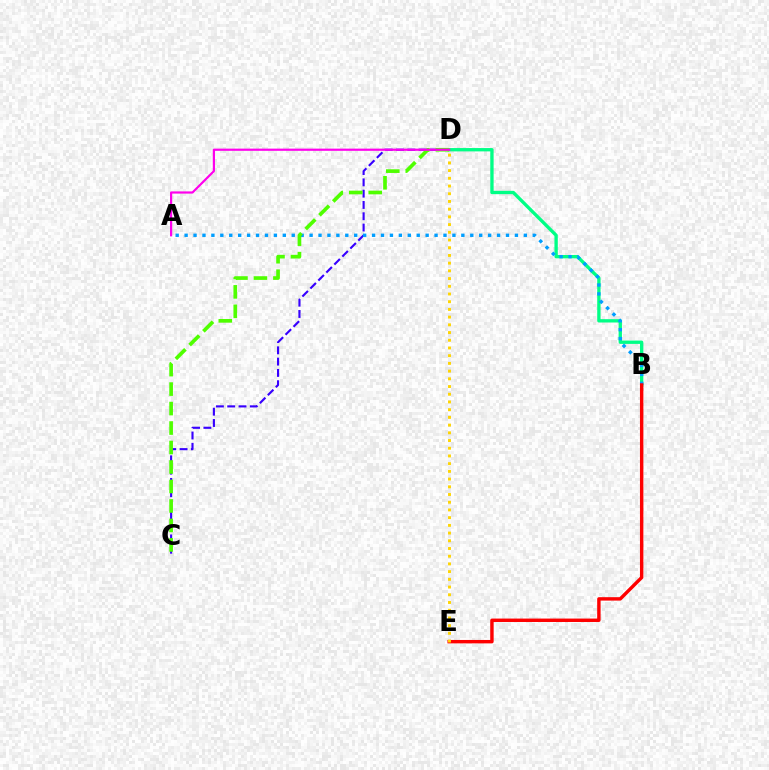{('B', 'D'): [{'color': '#00ff86', 'line_style': 'solid', 'thickness': 2.4}], ('C', 'D'): [{'color': '#3700ff', 'line_style': 'dashed', 'thickness': 1.54}, {'color': '#4fff00', 'line_style': 'dashed', 'thickness': 2.65}], ('A', 'B'): [{'color': '#009eff', 'line_style': 'dotted', 'thickness': 2.43}], ('B', 'E'): [{'color': '#ff0000', 'line_style': 'solid', 'thickness': 2.46}], ('A', 'D'): [{'color': '#ff00ed', 'line_style': 'solid', 'thickness': 1.58}], ('D', 'E'): [{'color': '#ffd500', 'line_style': 'dotted', 'thickness': 2.1}]}